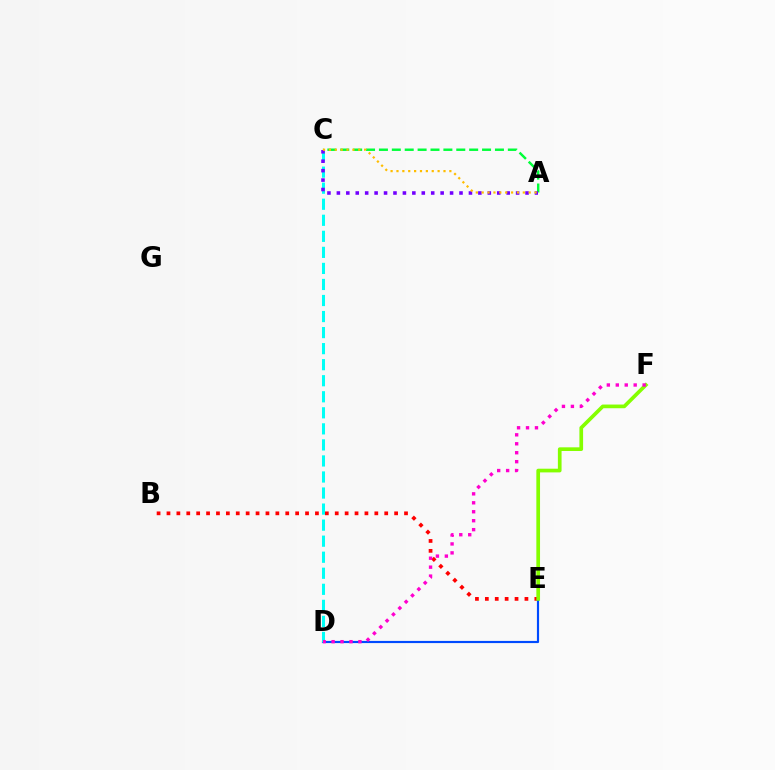{('A', 'C'): [{'color': '#00ff39', 'line_style': 'dashed', 'thickness': 1.75}, {'color': '#7200ff', 'line_style': 'dotted', 'thickness': 2.56}, {'color': '#ffbd00', 'line_style': 'dotted', 'thickness': 1.6}], ('B', 'E'): [{'color': '#ff0000', 'line_style': 'dotted', 'thickness': 2.69}], ('D', 'E'): [{'color': '#004bff', 'line_style': 'solid', 'thickness': 1.56}], ('C', 'D'): [{'color': '#00fff6', 'line_style': 'dashed', 'thickness': 2.18}], ('E', 'F'): [{'color': '#84ff00', 'line_style': 'solid', 'thickness': 2.65}], ('D', 'F'): [{'color': '#ff00cf', 'line_style': 'dotted', 'thickness': 2.43}]}